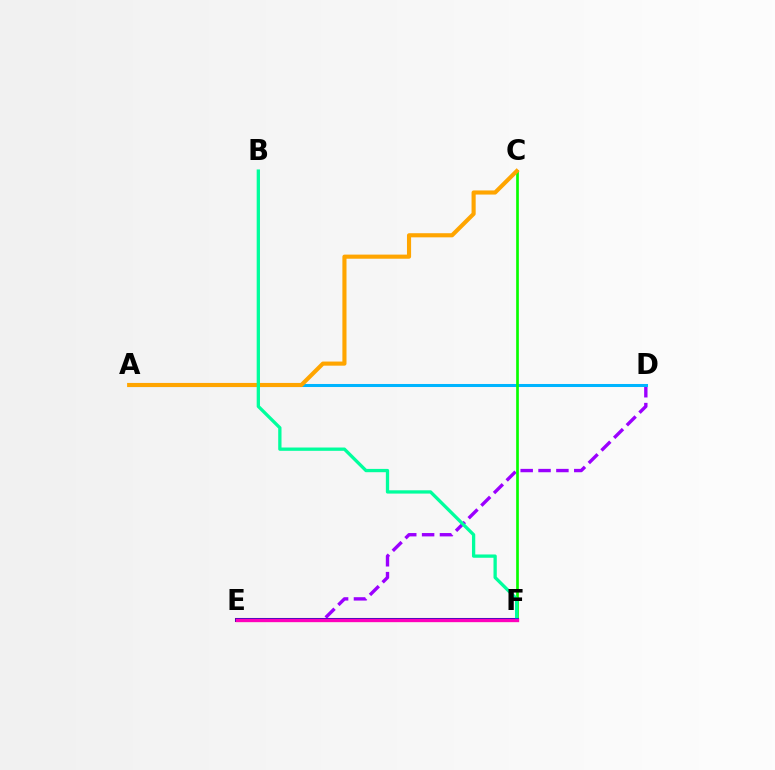{('D', 'E'): [{'color': '#9b00ff', 'line_style': 'dashed', 'thickness': 2.43}], ('A', 'D'): [{'color': '#00b5ff', 'line_style': 'solid', 'thickness': 2.18}], ('C', 'F'): [{'color': '#08ff00', 'line_style': 'solid', 'thickness': 1.94}], ('E', 'F'): [{'color': '#ff0000', 'line_style': 'solid', 'thickness': 2.93}, {'color': '#b3ff00', 'line_style': 'dotted', 'thickness': 1.9}, {'color': '#0010ff', 'line_style': 'solid', 'thickness': 2.54}, {'color': '#ff00bd', 'line_style': 'solid', 'thickness': 2.35}], ('A', 'C'): [{'color': '#ffa500', 'line_style': 'solid', 'thickness': 2.96}], ('B', 'F'): [{'color': '#00ff9d', 'line_style': 'solid', 'thickness': 2.37}]}